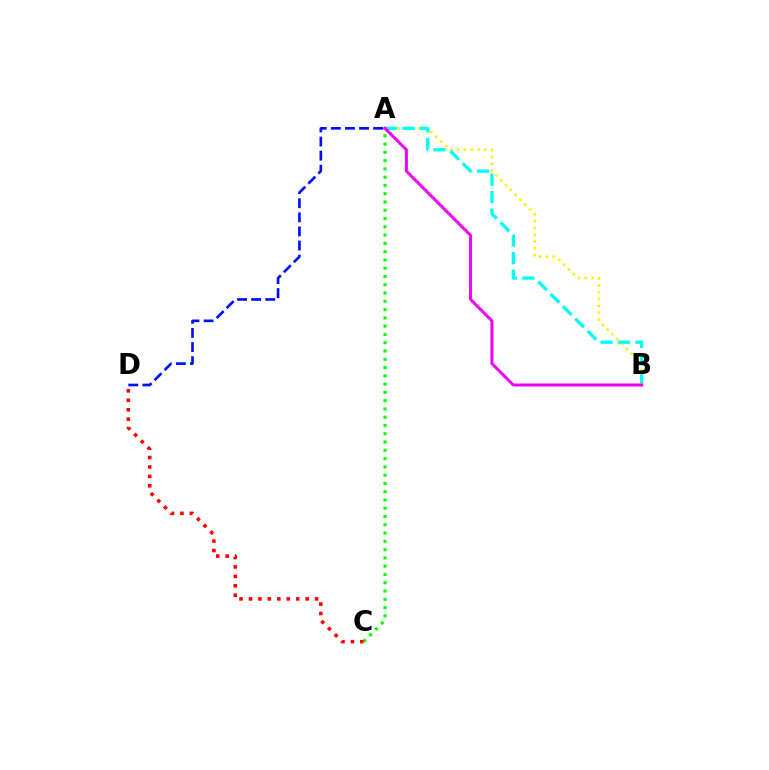{('A', 'B'): [{'color': '#fcf500', 'line_style': 'dotted', 'thickness': 1.85}, {'color': '#00fff6', 'line_style': 'dashed', 'thickness': 2.37}, {'color': '#ee00ff', 'line_style': 'solid', 'thickness': 2.17}], ('A', 'C'): [{'color': '#08ff00', 'line_style': 'dotted', 'thickness': 2.25}], ('A', 'D'): [{'color': '#0010ff', 'line_style': 'dashed', 'thickness': 1.92}], ('C', 'D'): [{'color': '#ff0000', 'line_style': 'dotted', 'thickness': 2.56}]}